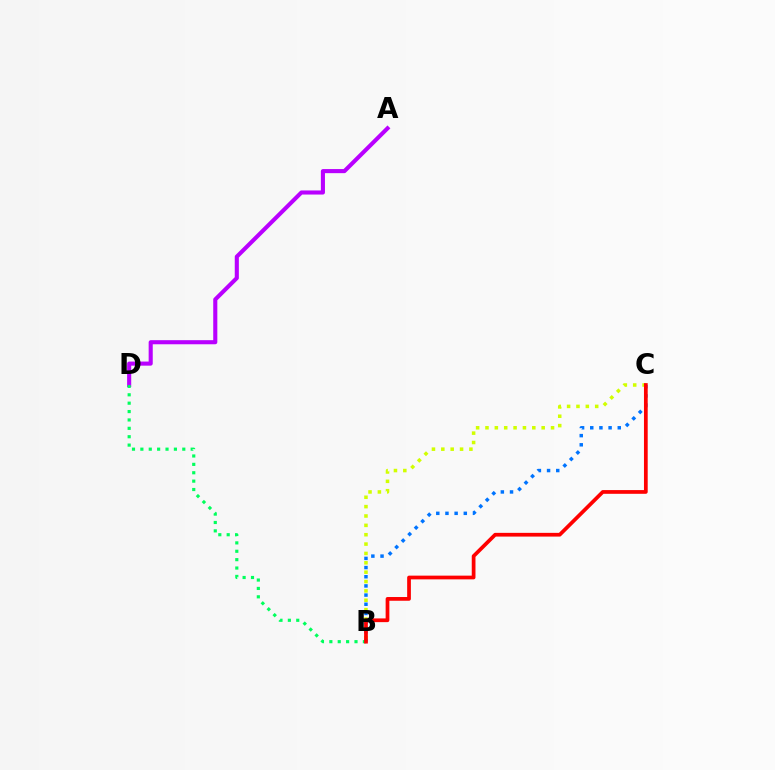{('B', 'C'): [{'color': '#d1ff00', 'line_style': 'dotted', 'thickness': 2.54}, {'color': '#0074ff', 'line_style': 'dotted', 'thickness': 2.49}, {'color': '#ff0000', 'line_style': 'solid', 'thickness': 2.68}], ('A', 'D'): [{'color': '#b900ff', 'line_style': 'solid', 'thickness': 2.95}], ('B', 'D'): [{'color': '#00ff5c', 'line_style': 'dotted', 'thickness': 2.28}]}